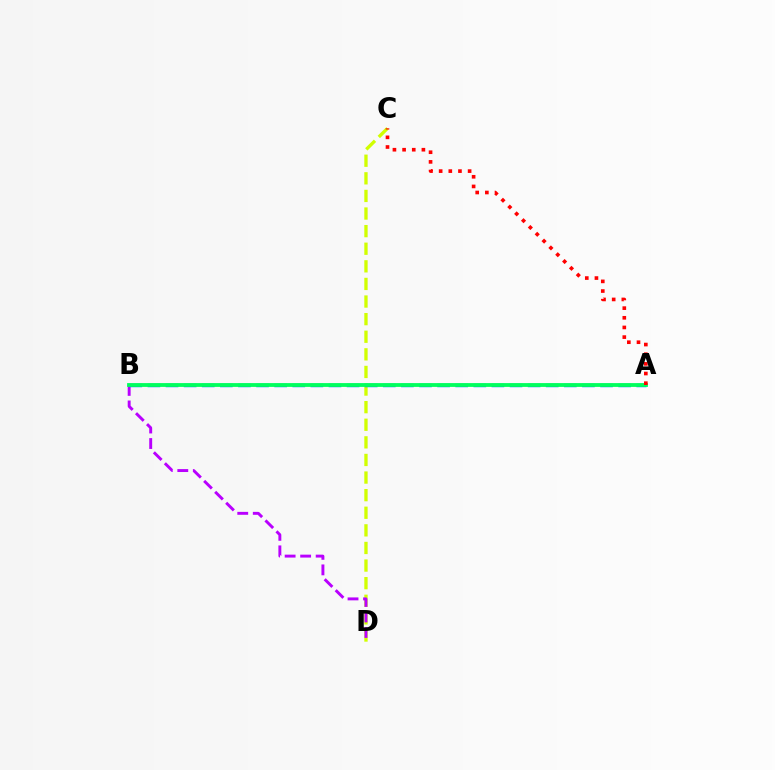{('C', 'D'): [{'color': '#d1ff00', 'line_style': 'dashed', 'thickness': 2.39}], ('B', 'D'): [{'color': '#b900ff', 'line_style': 'dashed', 'thickness': 2.11}], ('A', 'B'): [{'color': '#0074ff', 'line_style': 'dashed', 'thickness': 2.46}, {'color': '#00ff5c', 'line_style': 'solid', 'thickness': 2.74}], ('A', 'C'): [{'color': '#ff0000', 'line_style': 'dotted', 'thickness': 2.62}]}